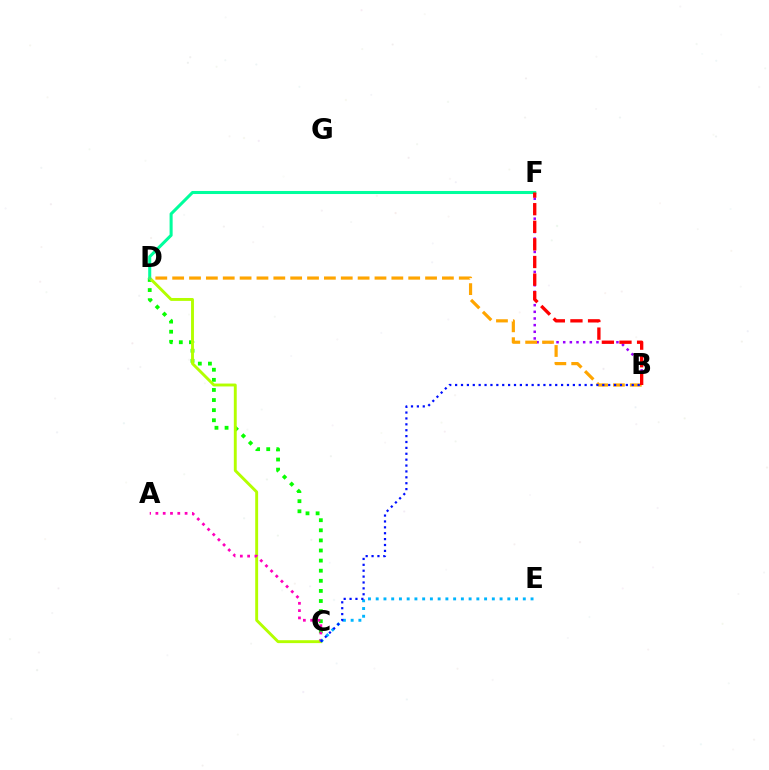{('C', 'D'): [{'color': '#08ff00', 'line_style': 'dotted', 'thickness': 2.74}, {'color': '#b3ff00', 'line_style': 'solid', 'thickness': 2.09}], ('B', 'F'): [{'color': '#9b00ff', 'line_style': 'dotted', 'thickness': 1.81}, {'color': '#ff0000', 'line_style': 'dashed', 'thickness': 2.39}], ('A', 'C'): [{'color': '#ff00bd', 'line_style': 'dotted', 'thickness': 1.98}], ('D', 'F'): [{'color': '#00ff9d', 'line_style': 'solid', 'thickness': 2.19}], ('B', 'D'): [{'color': '#ffa500', 'line_style': 'dashed', 'thickness': 2.29}], ('C', 'E'): [{'color': '#00b5ff', 'line_style': 'dotted', 'thickness': 2.1}], ('B', 'C'): [{'color': '#0010ff', 'line_style': 'dotted', 'thickness': 1.6}]}